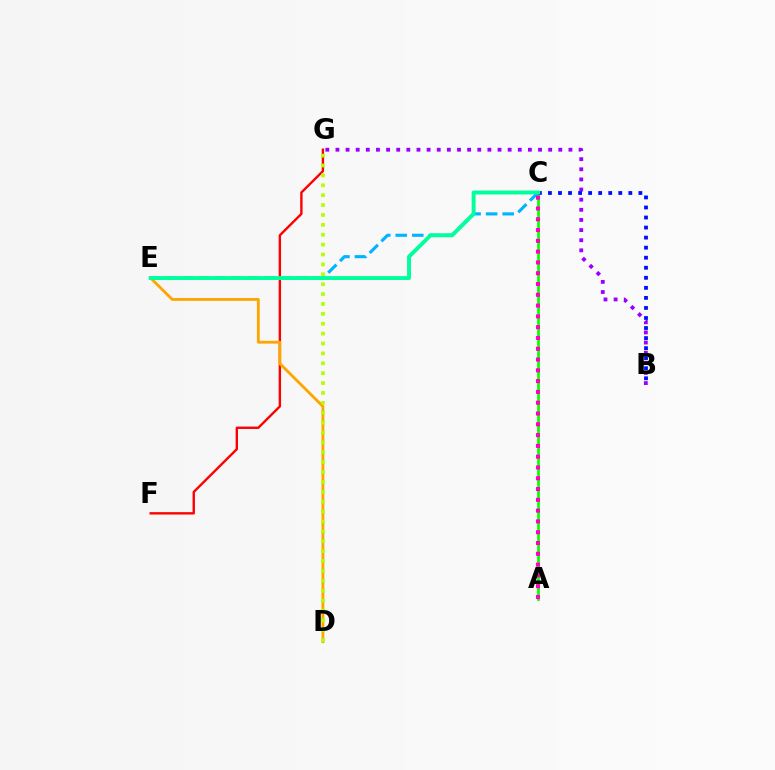{('B', 'G'): [{'color': '#9b00ff', 'line_style': 'dotted', 'thickness': 2.75}], ('A', 'C'): [{'color': '#08ff00', 'line_style': 'solid', 'thickness': 1.98}, {'color': '#ff00bd', 'line_style': 'dotted', 'thickness': 2.93}], ('F', 'G'): [{'color': '#ff0000', 'line_style': 'solid', 'thickness': 1.71}], ('B', 'C'): [{'color': '#0010ff', 'line_style': 'dotted', 'thickness': 2.73}], ('D', 'E'): [{'color': '#ffa500', 'line_style': 'solid', 'thickness': 2.04}], ('C', 'E'): [{'color': '#00b5ff', 'line_style': 'dashed', 'thickness': 2.25}, {'color': '#00ff9d', 'line_style': 'solid', 'thickness': 2.81}], ('D', 'G'): [{'color': '#b3ff00', 'line_style': 'dotted', 'thickness': 2.69}]}